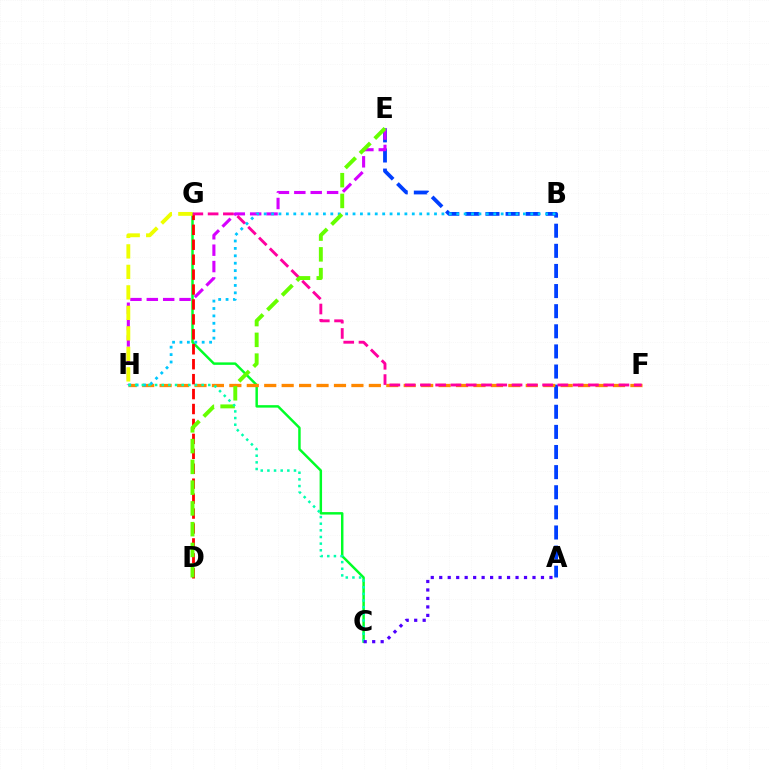{('A', 'E'): [{'color': '#003fff', 'line_style': 'dashed', 'thickness': 2.73}], ('E', 'H'): [{'color': '#d600ff', 'line_style': 'dashed', 'thickness': 2.23}], ('C', 'G'): [{'color': '#00ff27', 'line_style': 'solid', 'thickness': 1.77}], ('F', 'H'): [{'color': '#ff8800', 'line_style': 'dashed', 'thickness': 2.37}], ('D', 'G'): [{'color': '#ff0000', 'line_style': 'dashed', 'thickness': 2.03}], ('F', 'G'): [{'color': '#ff00a0', 'line_style': 'dashed', 'thickness': 2.07}], ('G', 'H'): [{'color': '#eeff00', 'line_style': 'dashed', 'thickness': 2.78}], ('B', 'H'): [{'color': '#00c7ff', 'line_style': 'dotted', 'thickness': 2.01}], ('D', 'E'): [{'color': '#66ff00', 'line_style': 'dashed', 'thickness': 2.82}], ('C', 'H'): [{'color': '#00ffaf', 'line_style': 'dotted', 'thickness': 1.81}], ('A', 'C'): [{'color': '#4f00ff', 'line_style': 'dotted', 'thickness': 2.3}]}